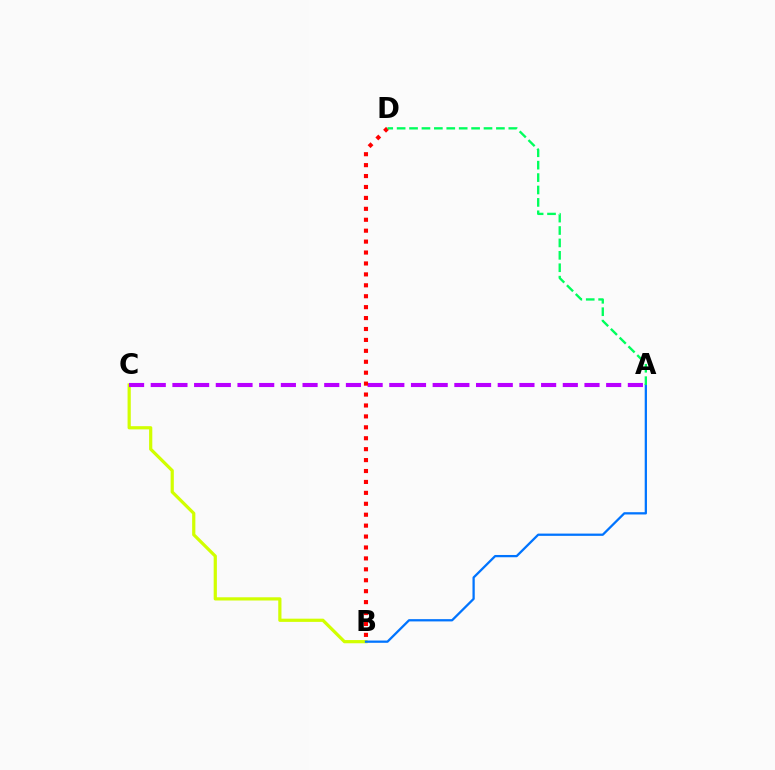{('B', 'C'): [{'color': '#d1ff00', 'line_style': 'solid', 'thickness': 2.31}], ('A', 'C'): [{'color': '#b900ff', 'line_style': 'dashed', 'thickness': 2.95}], ('A', 'B'): [{'color': '#0074ff', 'line_style': 'solid', 'thickness': 1.63}], ('B', 'D'): [{'color': '#ff0000', 'line_style': 'dotted', 'thickness': 2.97}], ('A', 'D'): [{'color': '#00ff5c', 'line_style': 'dashed', 'thickness': 1.69}]}